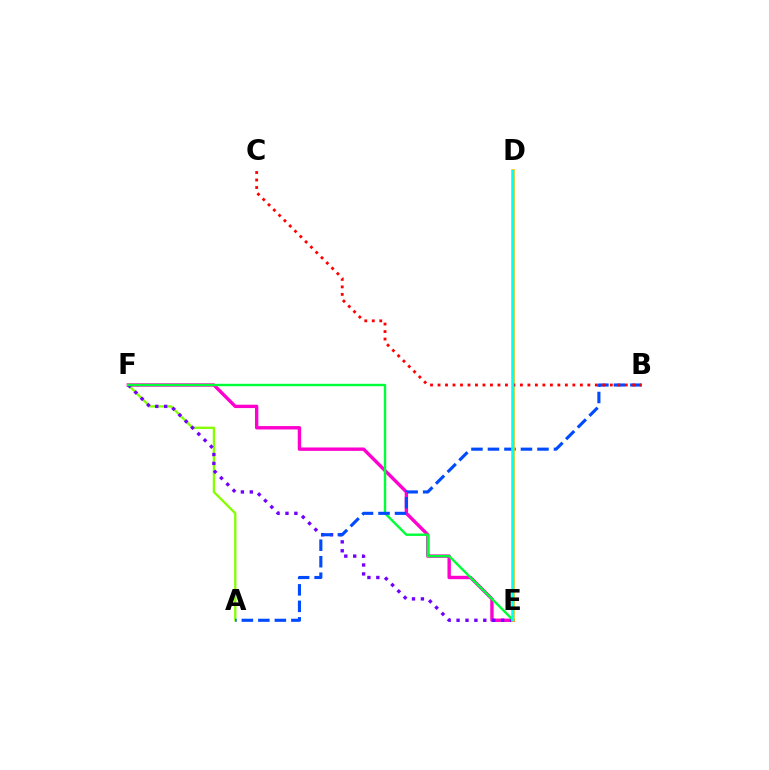{('E', 'F'): [{'color': '#ff00cf', 'line_style': 'solid', 'thickness': 2.43}, {'color': '#7200ff', 'line_style': 'dotted', 'thickness': 2.42}, {'color': '#00ff39', 'line_style': 'solid', 'thickness': 1.73}], ('A', 'F'): [{'color': '#84ff00', 'line_style': 'solid', 'thickness': 1.65}], ('A', 'B'): [{'color': '#004bff', 'line_style': 'dashed', 'thickness': 2.24}], ('D', 'E'): [{'color': '#ffbd00', 'line_style': 'solid', 'thickness': 2.63}, {'color': '#00fff6', 'line_style': 'solid', 'thickness': 1.65}], ('B', 'C'): [{'color': '#ff0000', 'line_style': 'dotted', 'thickness': 2.04}]}